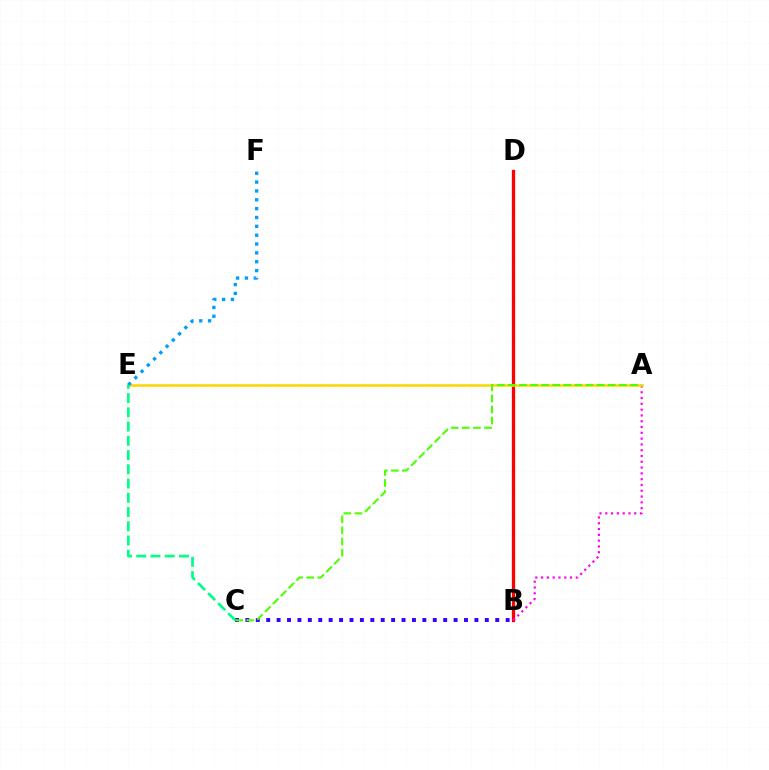{('B', 'D'): [{'color': '#ff0000', 'line_style': 'solid', 'thickness': 2.36}], ('A', 'B'): [{'color': '#ff00ed', 'line_style': 'dotted', 'thickness': 1.57}], ('B', 'C'): [{'color': '#3700ff', 'line_style': 'dotted', 'thickness': 2.83}], ('A', 'E'): [{'color': '#ffd500', 'line_style': 'solid', 'thickness': 1.82}], ('E', 'F'): [{'color': '#009eff', 'line_style': 'dotted', 'thickness': 2.4}], ('A', 'C'): [{'color': '#4fff00', 'line_style': 'dashed', 'thickness': 1.51}], ('C', 'E'): [{'color': '#00ff86', 'line_style': 'dashed', 'thickness': 1.93}]}